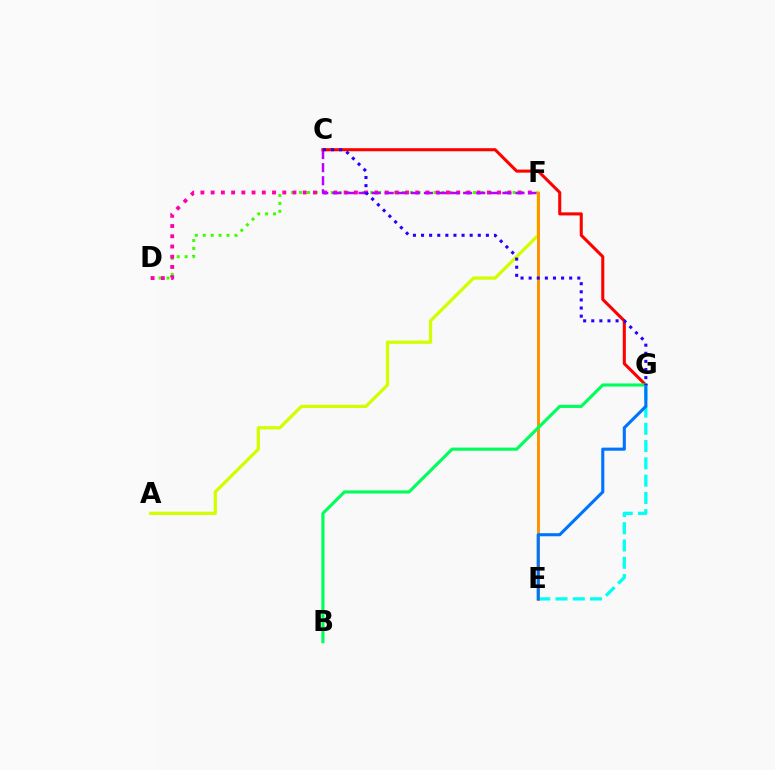{('D', 'F'): [{'color': '#3dff00', 'line_style': 'dotted', 'thickness': 2.15}, {'color': '#ff00ac', 'line_style': 'dotted', 'thickness': 2.78}], ('C', 'F'): [{'color': '#b900ff', 'line_style': 'dashed', 'thickness': 1.78}], ('A', 'F'): [{'color': '#d1ff00', 'line_style': 'solid', 'thickness': 2.35}], ('C', 'G'): [{'color': '#ff0000', 'line_style': 'solid', 'thickness': 2.2}, {'color': '#2500ff', 'line_style': 'dotted', 'thickness': 2.2}], ('E', 'G'): [{'color': '#00fff6', 'line_style': 'dashed', 'thickness': 2.35}, {'color': '#0074ff', 'line_style': 'solid', 'thickness': 2.23}], ('E', 'F'): [{'color': '#ff9400', 'line_style': 'solid', 'thickness': 2.15}], ('B', 'G'): [{'color': '#00ff5c', 'line_style': 'solid', 'thickness': 2.26}]}